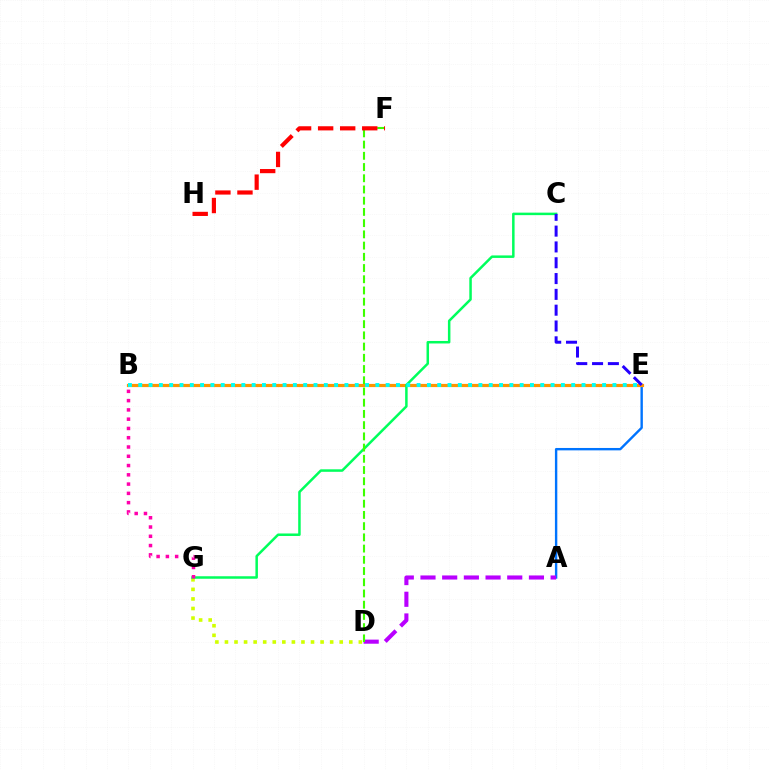{('D', 'G'): [{'color': '#d1ff00', 'line_style': 'dotted', 'thickness': 2.6}], ('A', 'E'): [{'color': '#0074ff', 'line_style': 'solid', 'thickness': 1.72}], ('B', 'E'): [{'color': '#ff9400', 'line_style': 'solid', 'thickness': 2.29}, {'color': '#00fff6', 'line_style': 'dotted', 'thickness': 2.8}], ('A', 'D'): [{'color': '#b900ff', 'line_style': 'dashed', 'thickness': 2.95}], ('C', 'G'): [{'color': '#00ff5c', 'line_style': 'solid', 'thickness': 1.8}], ('D', 'F'): [{'color': '#3dff00', 'line_style': 'dashed', 'thickness': 1.52}], ('C', 'E'): [{'color': '#2500ff', 'line_style': 'dashed', 'thickness': 2.15}], ('B', 'G'): [{'color': '#ff00ac', 'line_style': 'dotted', 'thickness': 2.52}], ('F', 'H'): [{'color': '#ff0000', 'line_style': 'dashed', 'thickness': 3.0}]}